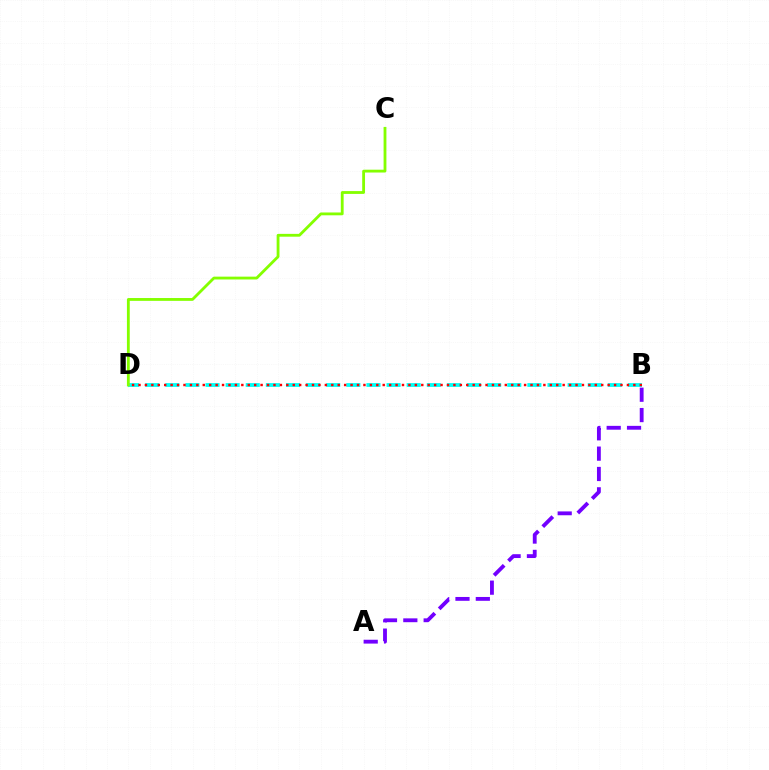{('B', 'D'): [{'color': '#00fff6', 'line_style': 'dashed', 'thickness': 2.73}, {'color': '#ff0000', 'line_style': 'dotted', 'thickness': 1.75}], ('C', 'D'): [{'color': '#84ff00', 'line_style': 'solid', 'thickness': 2.03}], ('A', 'B'): [{'color': '#7200ff', 'line_style': 'dashed', 'thickness': 2.76}]}